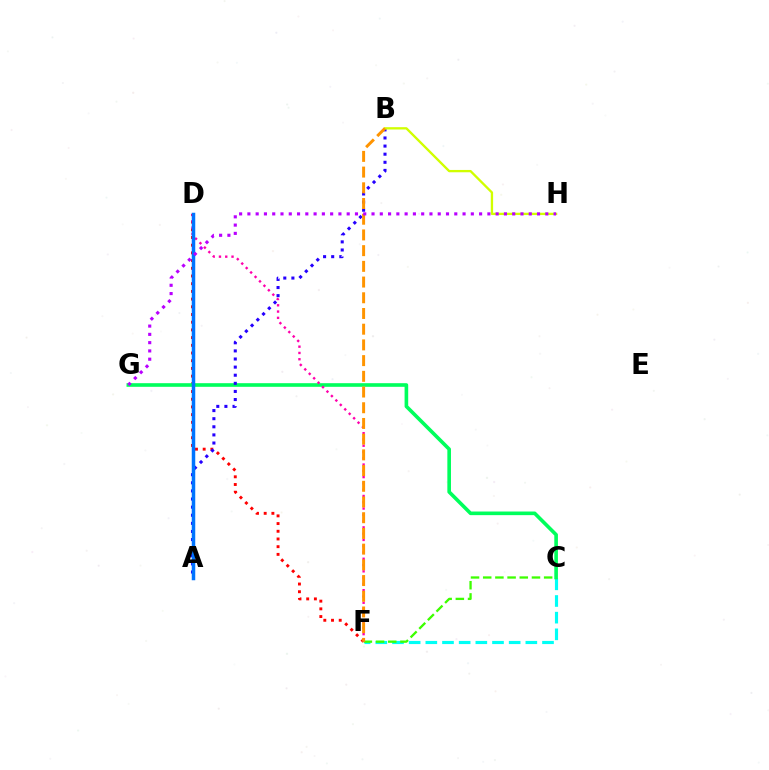{('C', 'F'): [{'color': '#00fff6', 'line_style': 'dashed', 'thickness': 2.26}, {'color': '#3dff00', 'line_style': 'dashed', 'thickness': 1.66}], ('D', 'F'): [{'color': '#ff0000', 'line_style': 'dotted', 'thickness': 2.09}, {'color': '#ff00ac', 'line_style': 'dotted', 'thickness': 1.71}], ('C', 'G'): [{'color': '#00ff5c', 'line_style': 'solid', 'thickness': 2.61}], ('A', 'B'): [{'color': '#2500ff', 'line_style': 'dotted', 'thickness': 2.2}], ('B', 'H'): [{'color': '#d1ff00', 'line_style': 'solid', 'thickness': 1.67}], ('A', 'D'): [{'color': '#0074ff', 'line_style': 'solid', 'thickness': 2.51}], ('B', 'F'): [{'color': '#ff9400', 'line_style': 'dashed', 'thickness': 2.13}], ('G', 'H'): [{'color': '#b900ff', 'line_style': 'dotted', 'thickness': 2.25}]}